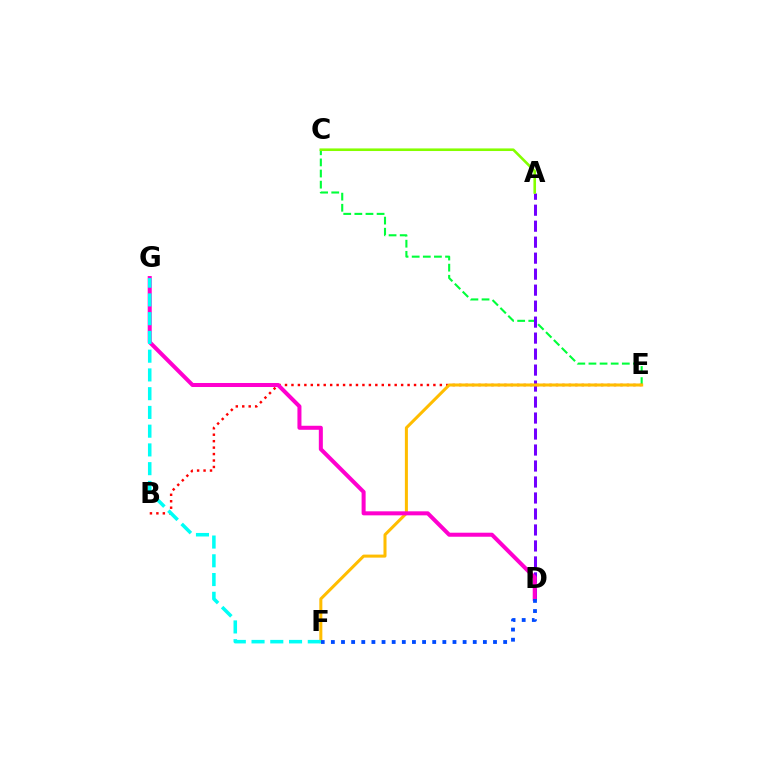{('C', 'E'): [{'color': '#00ff39', 'line_style': 'dashed', 'thickness': 1.51}], ('A', 'D'): [{'color': '#7200ff', 'line_style': 'dashed', 'thickness': 2.17}], ('B', 'E'): [{'color': '#ff0000', 'line_style': 'dotted', 'thickness': 1.75}], ('E', 'F'): [{'color': '#ffbd00', 'line_style': 'solid', 'thickness': 2.18}], ('D', 'G'): [{'color': '#ff00cf', 'line_style': 'solid', 'thickness': 2.9}], ('F', 'G'): [{'color': '#00fff6', 'line_style': 'dashed', 'thickness': 2.55}], ('D', 'F'): [{'color': '#004bff', 'line_style': 'dotted', 'thickness': 2.75}], ('A', 'C'): [{'color': '#84ff00', 'line_style': 'solid', 'thickness': 1.87}]}